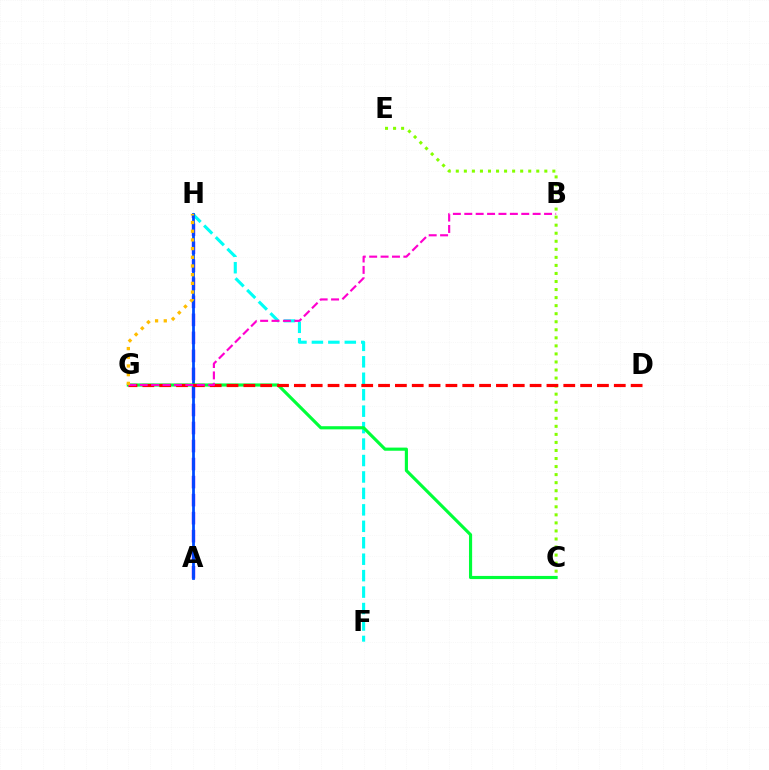{('A', 'H'): [{'color': '#7200ff', 'line_style': 'dashed', 'thickness': 2.45}, {'color': '#004bff', 'line_style': 'solid', 'thickness': 2.0}], ('F', 'H'): [{'color': '#00fff6', 'line_style': 'dashed', 'thickness': 2.23}], ('C', 'E'): [{'color': '#84ff00', 'line_style': 'dotted', 'thickness': 2.19}], ('C', 'G'): [{'color': '#00ff39', 'line_style': 'solid', 'thickness': 2.26}], ('D', 'G'): [{'color': '#ff0000', 'line_style': 'dashed', 'thickness': 2.29}], ('B', 'G'): [{'color': '#ff00cf', 'line_style': 'dashed', 'thickness': 1.55}], ('G', 'H'): [{'color': '#ffbd00', 'line_style': 'dotted', 'thickness': 2.36}]}